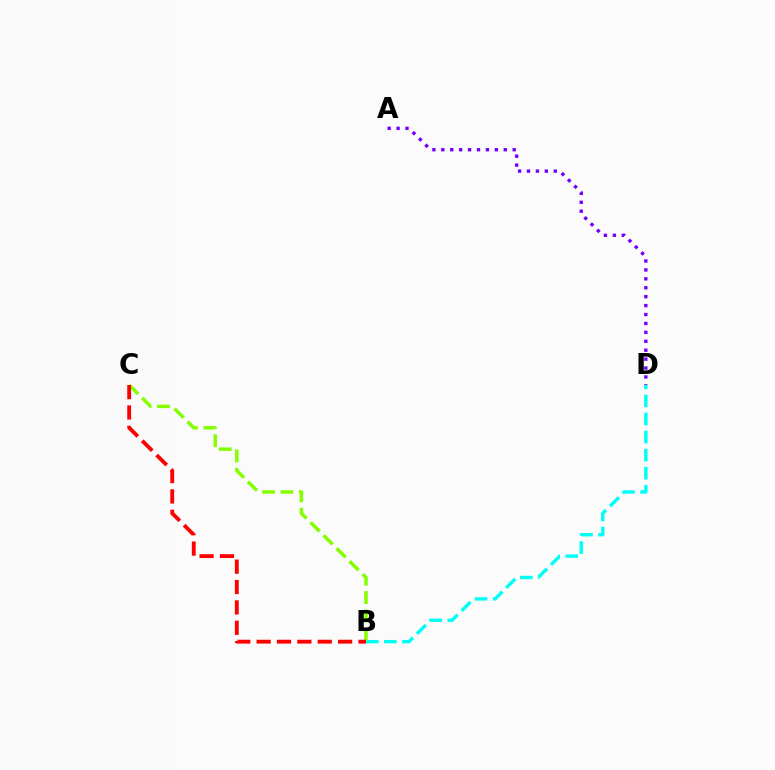{('B', 'D'): [{'color': '#00fff6', 'line_style': 'dashed', 'thickness': 2.45}], ('B', 'C'): [{'color': '#84ff00', 'line_style': 'dashed', 'thickness': 2.5}, {'color': '#ff0000', 'line_style': 'dashed', 'thickness': 2.77}], ('A', 'D'): [{'color': '#7200ff', 'line_style': 'dotted', 'thickness': 2.42}]}